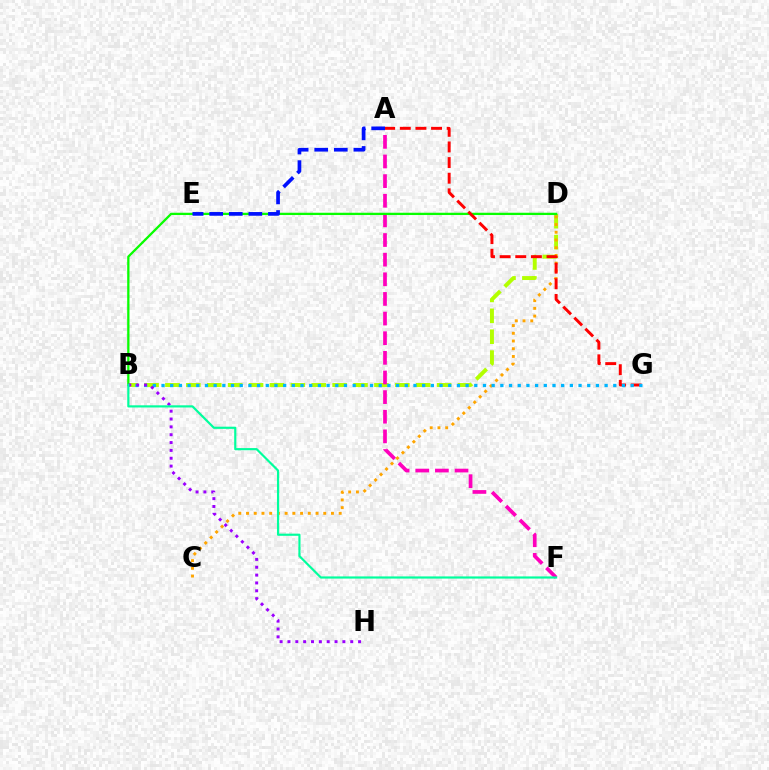{('B', 'D'): [{'color': '#b3ff00', 'line_style': 'dashed', 'thickness': 2.84}, {'color': '#08ff00', 'line_style': 'solid', 'thickness': 1.64}], ('A', 'F'): [{'color': '#ff00bd', 'line_style': 'dashed', 'thickness': 2.67}], ('C', 'D'): [{'color': '#ffa500', 'line_style': 'dotted', 'thickness': 2.1}], ('A', 'E'): [{'color': '#0010ff', 'line_style': 'dashed', 'thickness': 2.66}], ('A', 'G'): [{'color': '#ff0000', 'line_style': 'dashed', 'thickness': 2.12}], ('B', 'G'): [{'color': '#00b5ff', 'line_style': 'dotted', 'thickness': 2.36}], ('B', 'H'): [{'color': '#9b00ff', 'line_style': 'dotted', 'thickness': 2.13}], ('B', 'F'): [{'color': '#00ff9d', 'line_style': 'solid', 'thickness': 1.56}]}